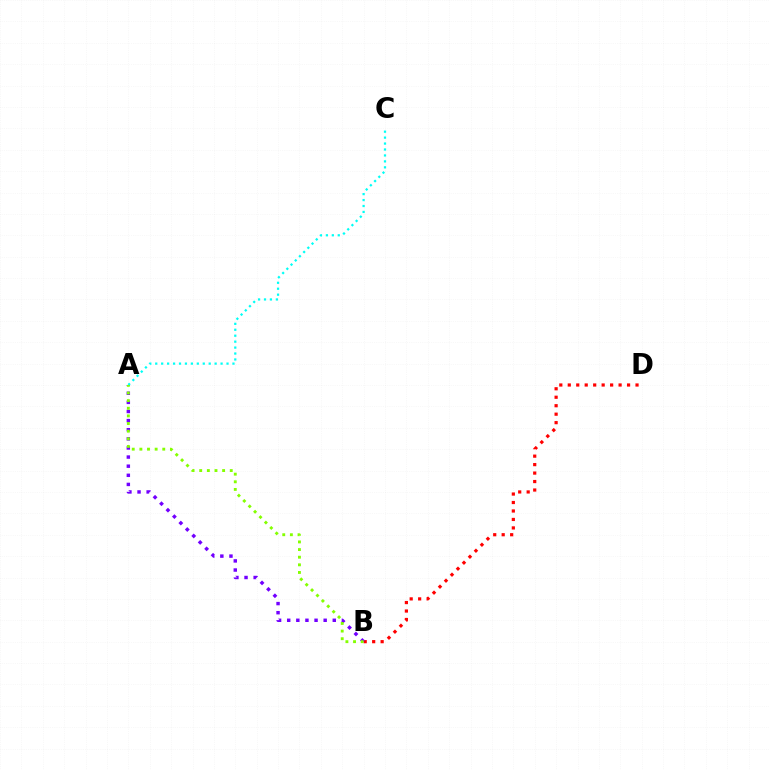{('B', 'D'): [{'color': '#ff0000', 'line_style': 'dotted', 'thickness': 2.3}], ('A', 'B'): [{'color': '#7200ff', 'line_style': 'dotted', 'thickness': 2.48}, {'color': '#84ff00', 'line_style': 'dotted', 'thickness': 2.07}], ('A', 'C'): [{'color': '#00fff6', 'line_style': 'dotted', 'thickness': 1.61}]}